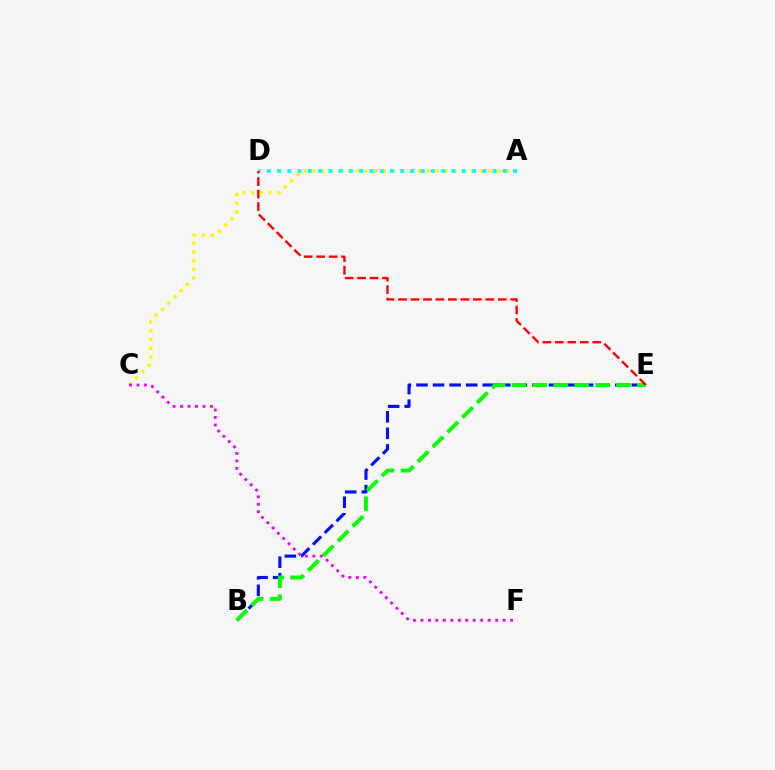{('B', 'E'): [{'color': '#0010ff', 'line_style': 'dashed', 'thickness': 2.25}, {'color': '#08ff00', 'line_style': 'dashed', 'thickness': 2.84}], ('A', 'C'): [{'color': '#fcf500', 'line_style': 'dotted', 'thickness': 2.39}], ('A', 'D'): [{'color': '#00fff6', 'line_style': 'dotted', 'thickness': 2.79}], ('D', 'E'): [{'color': '#ff0000', 'line_style': 'dashed', 'thickness': 1.69}], ('C', 'F'): [{'color': '#ee00ff', 'line_style': 'dotted', 'thickness': 2.03}]}